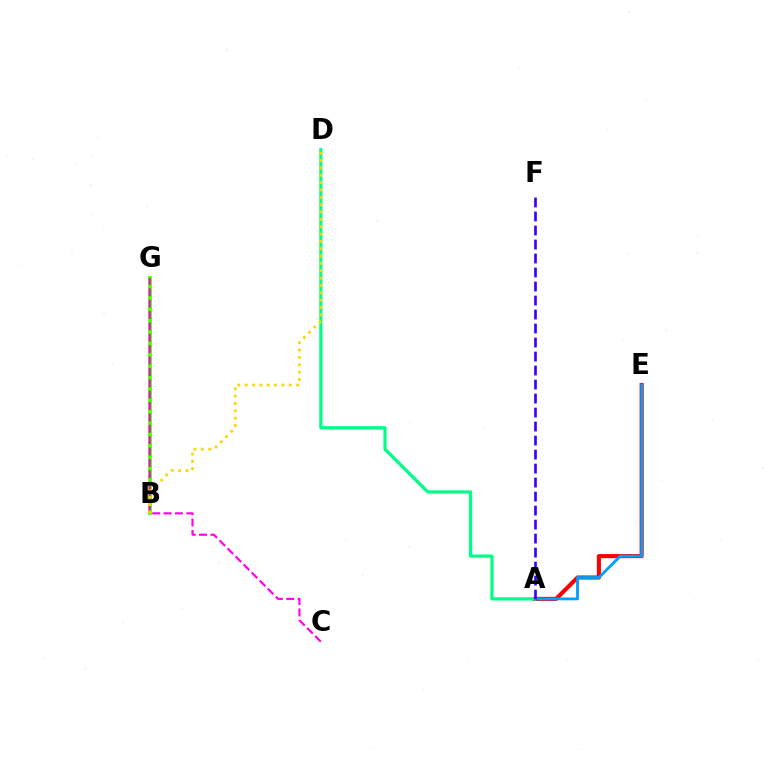{('A', 'E'): [{'color': '#ff0000', 'line_style': 'solid', 'thickness': 2.95}, {'color': '#009eff', 'line_style': 'solid', 'thickness': 2.03}], ('B', 'G'): [{'color': '#4fff00', 'line_style': 'solid', 'thickness': 2.76}], ('A', 'D'): [{'color': '#00ff86', 'line_style': 'solid', 'thickness': 2.31}], ('C', 'G'): [{'color': '#ff00ed', 'line_style': 'dashed', 'thickness': 1.55}], ('A', 'F'): [{'color': '#3700ff', 'line_style': 'dashed', 'thickness': 1.9}], ('B', 'D'): [{'color': '#ffd500', 'line_style': 'dotted', 'thickness': 2.0}]}